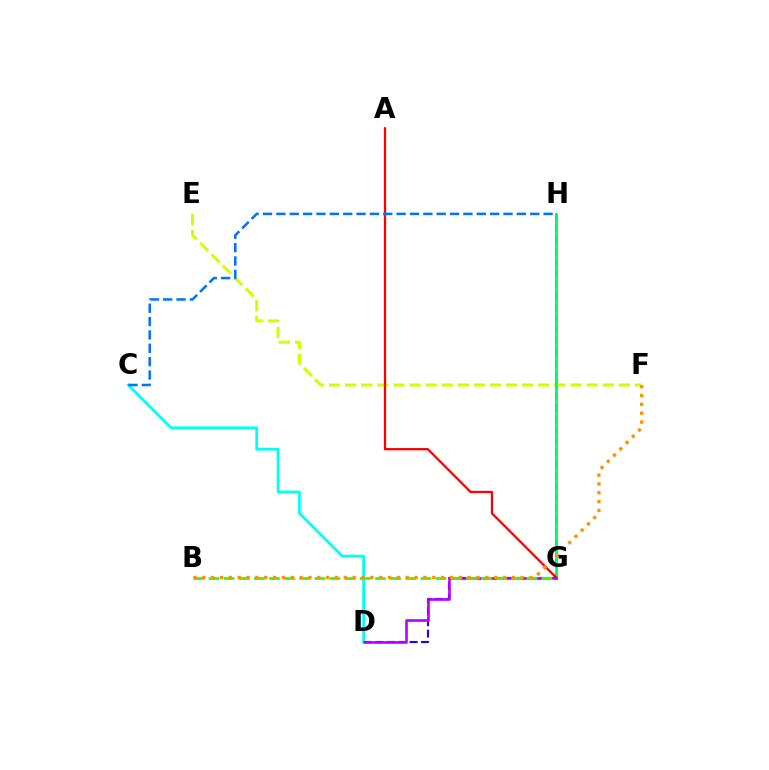{('C', 'D'): [{'color': '#00fff6', 'line_style': 'solid', 'thickness': 1.98}], ('E', 'F'): [{'color': '#d1ff00', 'line_style': 'dashed', 'thickness': 2.19}], ('G', 'H'): [{'color': '#ff00ac', 'line_style': 'dashed', 'thickness': 1.52}, {'color': '#00ff5c', 'line_style': 'solid', 'thickness': 2.04}], ('A', 'G'): [{'color': '#ff0000', 'line_style': 'solid', 'thickness': 1.62}], ('C', 'H'): [{'color': '#0074ff', 'line_style': 'dashed', 'thickness': 1.82}], ('D', 'G'): [{'color': '#2500ff', 'line_style': 'dashed', 'thickness': 1.55}, {'color': '#b900ff', 'line_style': 'solid', 'thickness': 1.89}], ('B', 'G'): [{'color': '#3dff00', 'line_style': 'dashed', 'thickness': 2.06}], ('B', 'F'): [{'color': '#ff9400', 'line_style': 'dotted', 'thickness': 2.4}]}